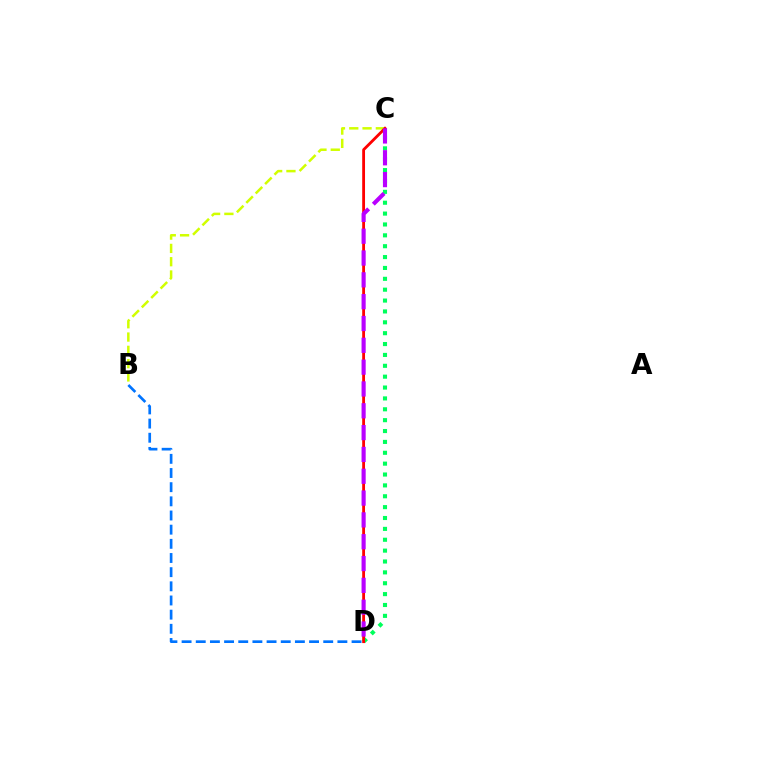{('B', 'C'): [{'color': '#d1ff00', 'line_style': 'dashed', 'thickness': 1.81}], ('C', 'D'): [{'color': '#00ff5c', 'line_style': 'dotted', 'thickness': 2.95}, {'color': '#ff0000', 'line_style': 'solid', 'thickness': 2.03}, {'color': '#b900ff', 'line_style': 'dashed', 'thickness': 2.96}], ('B', 'D'): [{'color': '#0074ff', 'line_style': 'dashed', 'thickness': 1.92}]}